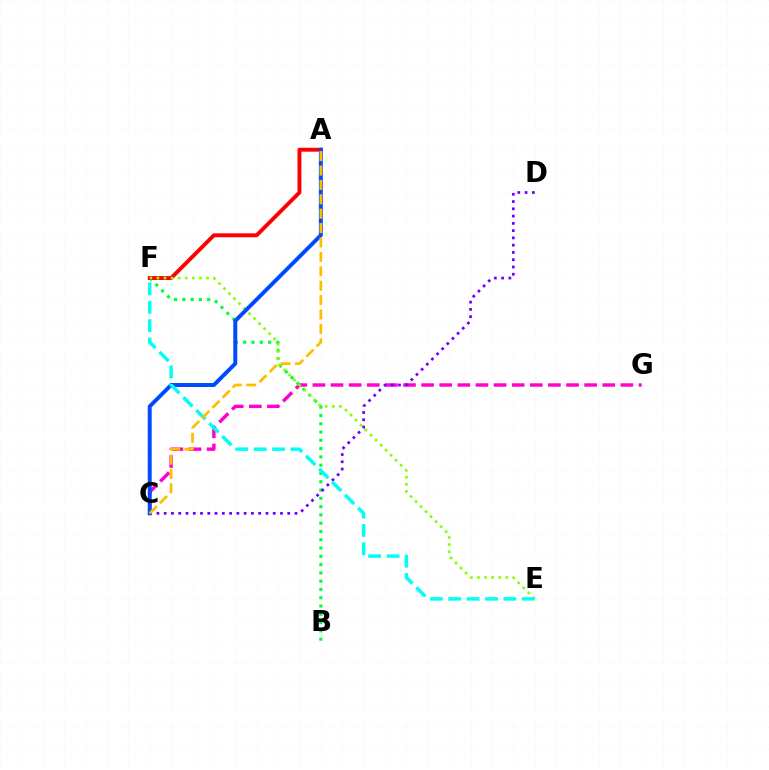{('C', 'G'): [{'color': '#ff00cf', 'line_style': 'dashed', 'thickness': 2.46}], ('B', 'F'): [{'color': '#00ff39', 'line_style': 'dotted', 'thickness': 2.25}], ('C', 'D'): [{'color': '#7200ff', 'line_style': 'dotted', 'thickness': 1.97}], ('A', 'F'): [{'color': '#ff0000', 'line_style': 'solid', 'thickness': 2.81}], ('E', 'F'): [{'color': '#84ff00', 'line_style': 'dotted', 'thickness': 1.93}, {'color': '#00fff6', 'line_style': 'dashed', 'thickness': 2.5}], ('A', 'C'): [{'color': '#004bff', 'line_style': 'solid', 'thickness': 2.86}, {'color': '#ffbd00', 'line_style': 'dashed', 'thickness': 1.96}]}